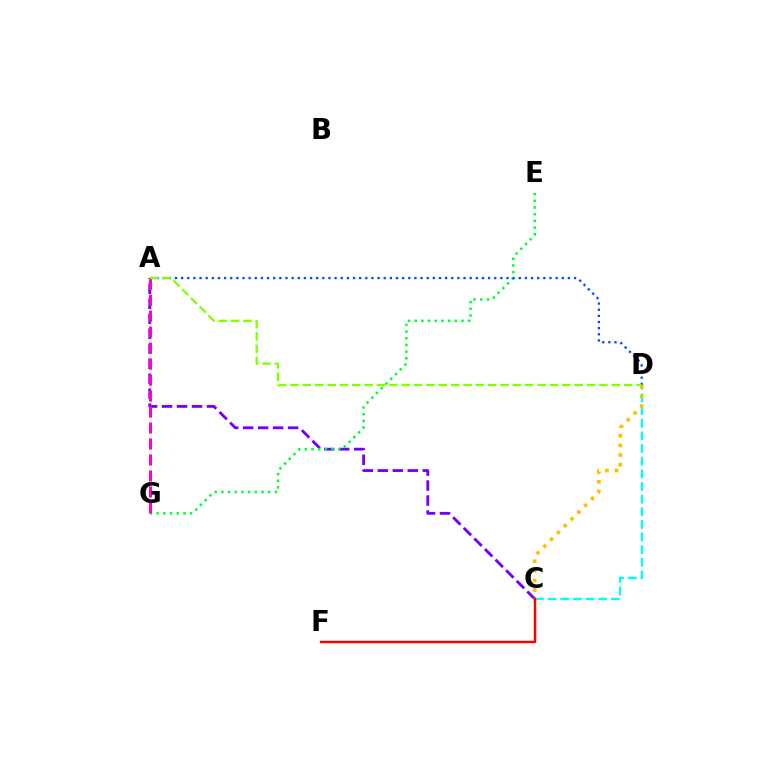{('C', 'D'): [{'color': '#00fff6', 'line_style': 'dashed', 'thickness': 1.72}, {'color': '#ffbd00', 'line_style': 'dotted', 'thickness': 2.62}], ('A', 'C'): [{'color': '#7200ff', 'line_style': 'dashed', 'thickness': 2.04}], ('E', 'G'): [{'color': '#00ff39', 'line_style': 'dotted', 'thickness': 1.82}], ('C', 'F'): [{'color': '#ff0000', 'line_style': 'solid', 'thickness': 1.76}], ('A', 'G'): [{'color': '#ff00cf', 'line_style': 'dashed', 'thickness': 2.17}], ('A', 'D'): [{'color': '#004bff', 'line_style': 'dotted', 'thickness': 1.67}, {'color': '#84ff00', 'line_style': 'dashed', 'thickness': 1.68}]}